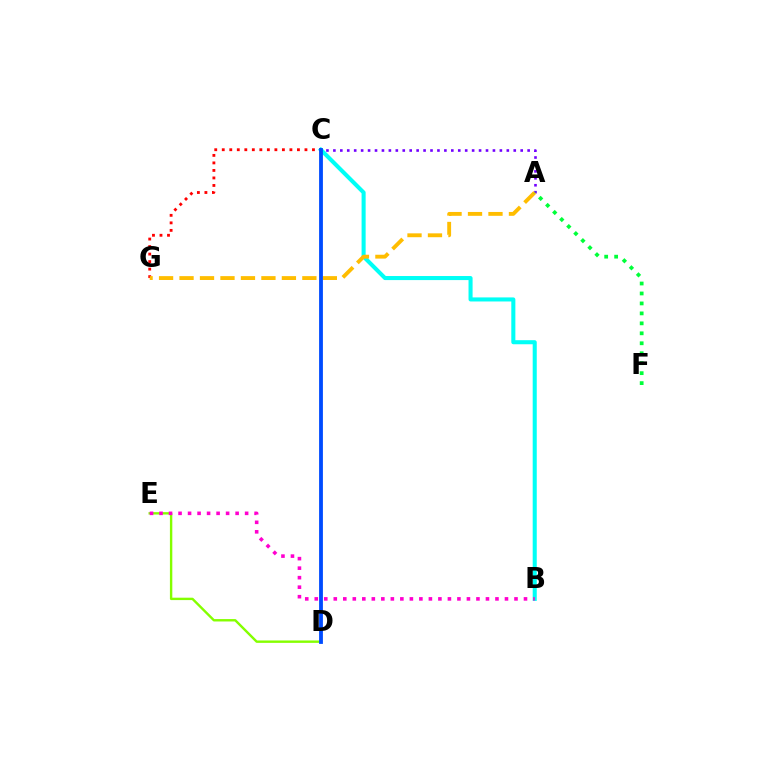{('A', 'C'): [{'color': '#7200ff', 'line_style': 'dotted', 'thickness': 1.88}], ('B', 'C'): [{'color': '#00fff6', 'line_style': 'solid', 'thickness': 2.92}], ('D', 'E'): [{'color': '#84ff00', 'line_style': 'solid', 'thickness': 1.73}], ('C', 'G'): [{'color': '#ff0000', 'line_style': 'dotted', 'thickness': 2.04}], ('B', 'E'): [{'color': '#ff00cf', 'line_style': 'dotted', 'thickness': 2.58}], ('A', 'G'): [{'color': '#ffbd00', 'line_style': 'dashed', 'thickness': 2.78}], ('A', 'F'): [{'color': '#00ff39', 'line_style': 'dotted', 'thickness': 2.71}], ('C', 'D'): [{'color': '#004bff', 'line_style': 'solid', 'thickness': 2.75}]}